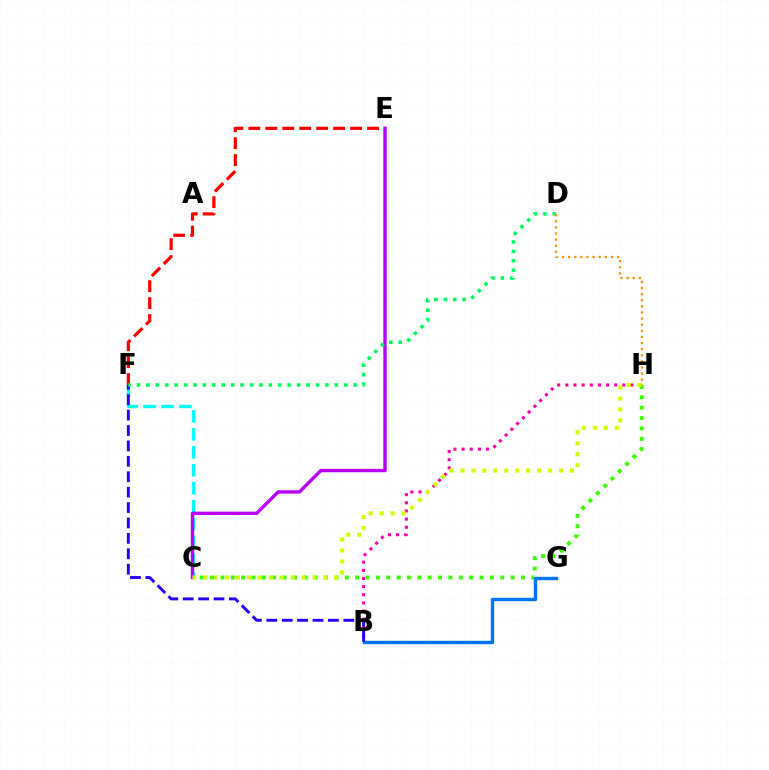{('B', 'H'): [{'color': '#ff00ac', 'line_style': 'dotted', 'thickness': 2.21}], ('E', 'F'): [{'color': '#ff0000', 'line_style': 'dashed', 'thickness': 2.3}], ('C', 'F'): [{'color': '#00fff6', 'line_style': 'dashed', 'thickness': 2.44}], ('C', 'H'): [{'color': '#3dff00', 'line_style': 'dotted', 'thickness': 2.82}, {'color': '#d1ff00', 'line_style': 'dotted', 'thickness': 2.97}], ('B', 'G'): [{'color': '#0074ff', 'line_style': 'solid', 'thickness': 2.44}], ('C', 'E'): [{'color': '#b900ff', 'line_style': 'solid', 'thickness': 2.44}], ('B', 'F'): [{'color': '#2500ff', 'line_style': 'dashed', 'thickness': 2.09}], ('D', 'F'): [{'color': '#00ff5c', 'line_style': 'dotted', 'thickness': 2.56}], ('D', 'H'): [{'color': '#ff9400', 'line_style': 'dotted', 'thickness': 1.66}]}